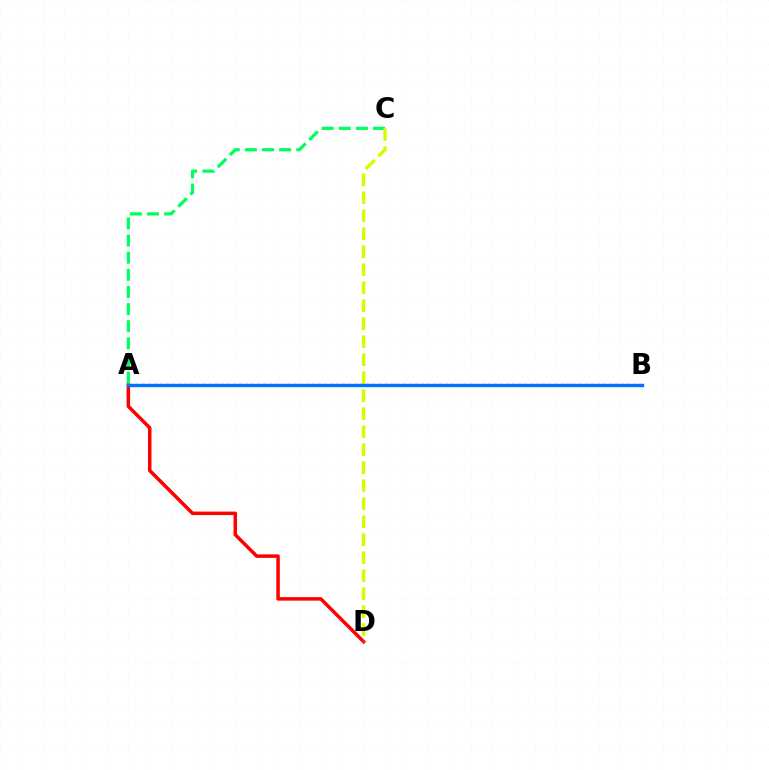{('A', 'D'): [{'color': '#ff0000', 'line_style': 'solid', 'thickness': 2.52}], ('A', 'B'): [{'color': '#b900ff', 'line_style': 'dotted', 'thickness': 1.65}, {'color': '#0074ff', 'line_style': 'solid', 'thickness': 2.43}], ('A', 'C'): [{'color': '#00ff5c', 'line_style': 'dashed', 'thickness': 2.33}], ('C', 'D'): [{'color': '#d1ff00', 'line_style': 'dashed', 'thickness': 2.44}]}